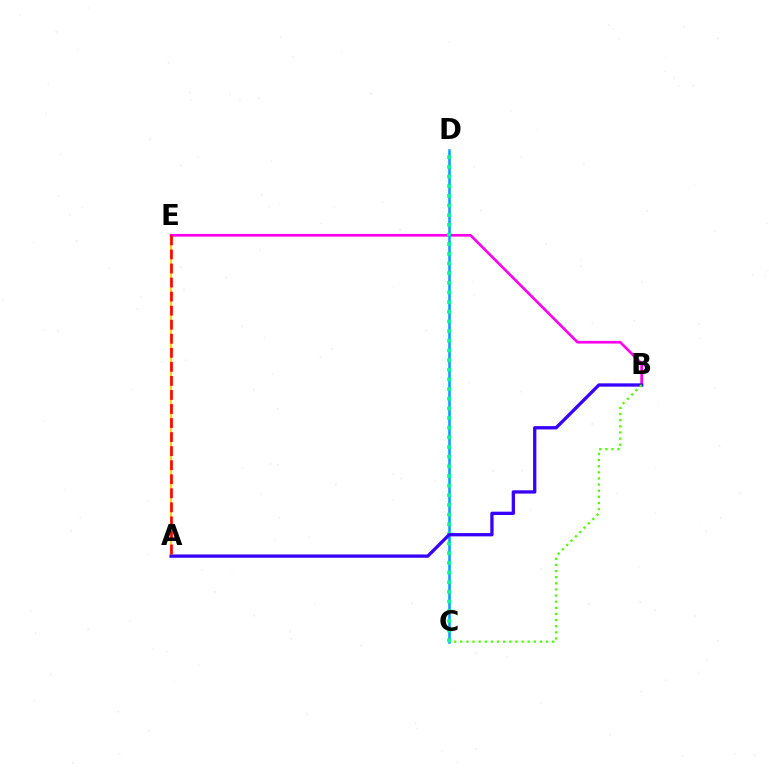{('A', 'E'): [{'color': '#ffd500', 'line_style': 'solid', 'thickness': 1.58}, {'color': '#ff0000', 'line_style': 'dashed', 'thickness': 1.91}], ('B', 'E'): [{'color': '#ff00ed', 'line_style': 'solid', 'thickness': 1.94}], ('C', 'D'): [{'color': '#009eff', 'line_style': 'solid', 'thickness': 1.82}, {'color': '#00ff86', 'line_style': 'dotted', 'thickness': 2.62}], ('A', 'B'): [{'color': '#3700ff', 'line_style': 'solid', 'thickness': 2.38}], ('B', 'C'): [{'color': '#4fff00', 'line_style': 'dotted', 'thickness': 1.67}]}